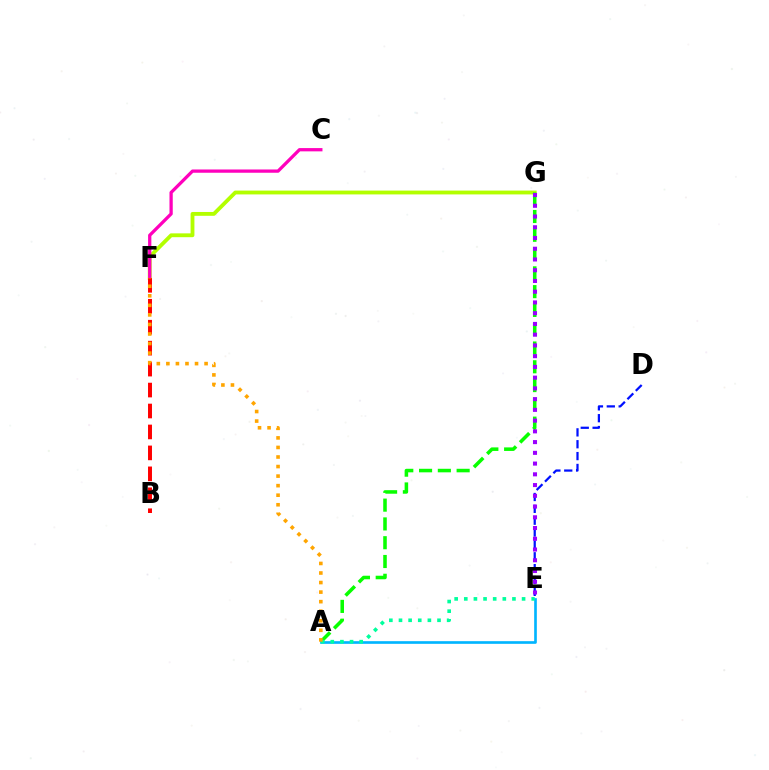{('F', 'G'): [{'color': '#b3ff00', 'line_style': 'solid', 'thickness': 2.76}], ('C', 'F'): [{'color': '#ff00bd', 'line_style': 'solid', 'thickness': 2.35}], ('A', 'G'): [{'color': '#08ff00', 'line_style': 'dashed', 'thickness': 2.55}], ('A', 'E'): [{'color': '#00b5ff', 'line_style': 'solid', 'thickness': 1.91}, {'color': '#00ff9d', 'line_style': 'dotted', 'thickness': 2.62}], ('D', 'E'): [{'color': '#0010ff', 'line_style': 'dashed', 'thickness': 1.61}], ('B', 'F'): [{'color': '#ff0000', 'line_style': 'dashed', 'thickness': 2.85}], ('E', 'G'): [{'color': '#9b00ff', 'line_style': 'dotted', 'thickness': 2.92}], ('A', 'F'): [{'color': '#ffa500', 'line_style': 'dotted', 'thickness': 2.6}]}